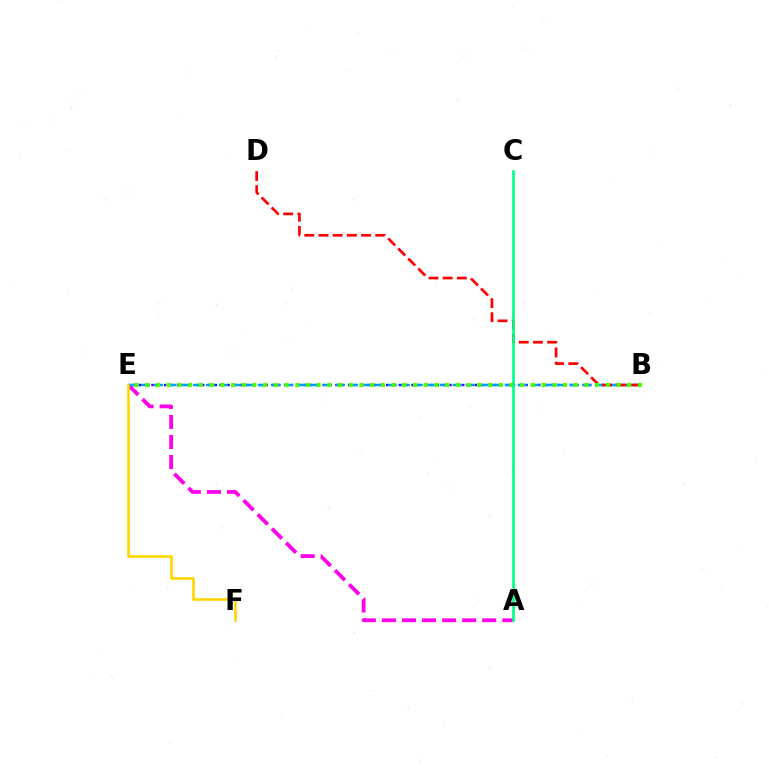{('A', 'E'): [{'color': '#ff00ed', 'line_style': 'dashed', 'thickness': 2.72}], ('B', 'E'): [{'color': '#3700ff', 'line_style': 'dotted', 'thickness': 1.72}, {'color': '#009eff', 'line_style': 'dashed', 'thickness': 1.76}, {'color': '#4fff00', 'line_style': 'dotted', 'thickness': 2.91}], ('B', 'D'): [{'color': '#ff0000', 'line_style': 'dashed', 'thickness': 1.93}], ('E', 'F'): [{'color': '#ffd500', 'line_style': 'solid', 'thickness': 1.88}], ('A', 'C'): [{'color': '#00ff86', 'line_style': 'solid', 'thickness': 1.91}]}